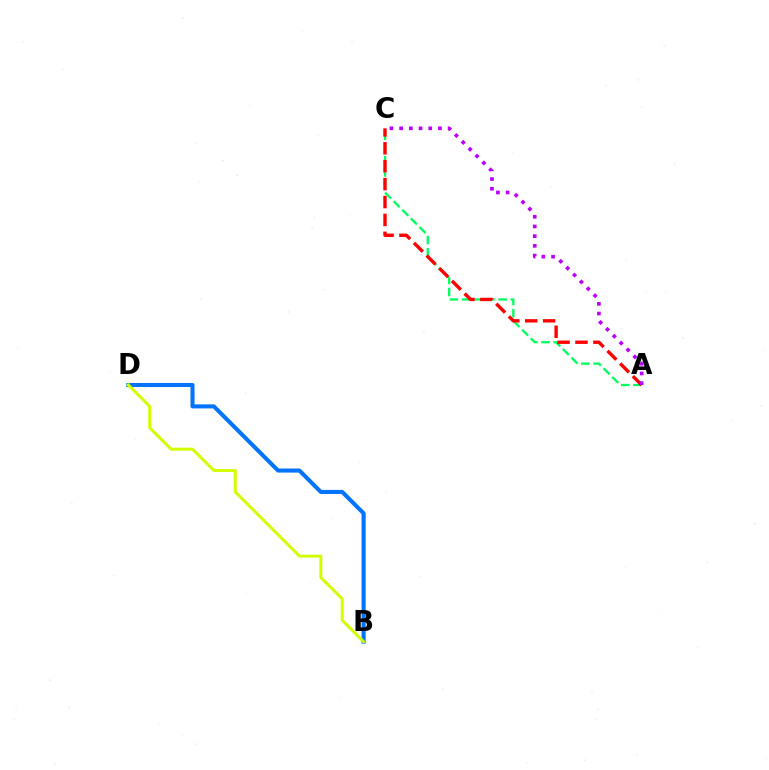{('A', 'C'): [{'color': '#00ff5c', 'line_style': 'dashed', 'thickness': 1.65}, {'color': '#ff0000', 'line_style': 'dashed', 'thickness': 2.43}, {'color': '#b900ff', 'line_style': 'dotted', 'thickness': 2.64}], ('B', 'D'): [{'color': '#0074ff', 'line_style': 'solid', 'thickness': 2.93}, {'color': '#d1ff00', 'line_style': 'solid', 'thickness': 2.15}]}